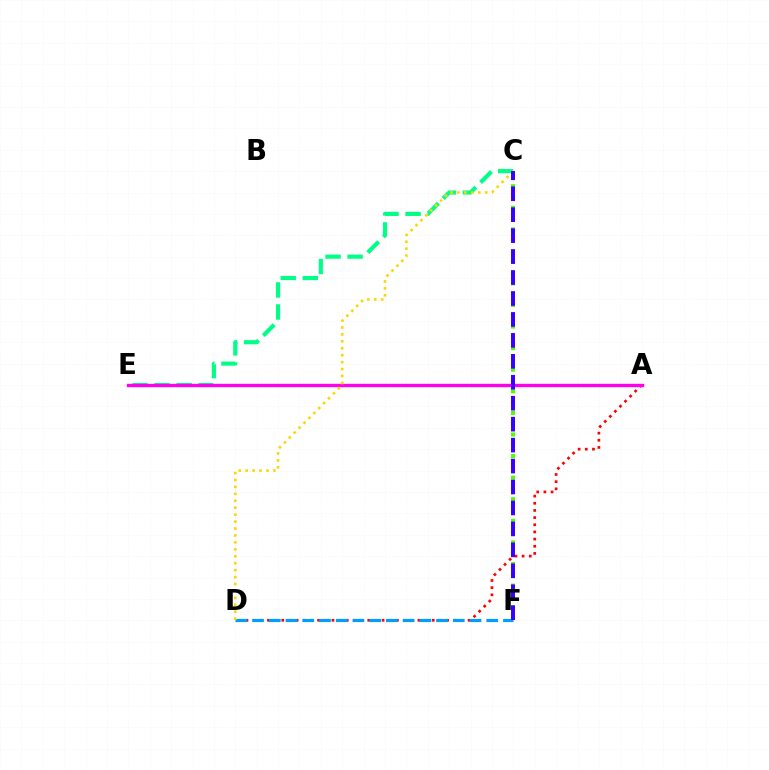{('C', 'E'): [{'color': '#00ff86', 'line_style': 'dashed', 'thickness': 3.0}], ('C', 'F'): [{'color': '#4fff00', 'line_style': 'dotted', 'thickness': 2.93}, {'color': '#3700ff', 'line_style': 'dashed', 'thickness': 2.85}], ('A', 'D'): [{'color': '#ff0000', 'line_style': 'dotted', 'thickness': 1.95}], ('A', 'E'): [{'color': '#ff00ed', 'line_style': 'solid', 'thickness': 2.42}], ('D', 'F'): [{'color': '#009eff', 'line_style': 'dashed', 'thickness': 2.27}], ('C', 'D'): [{'color': '#ffd500', 'line_style': 'dotted', 'thickness': 1.88}]}